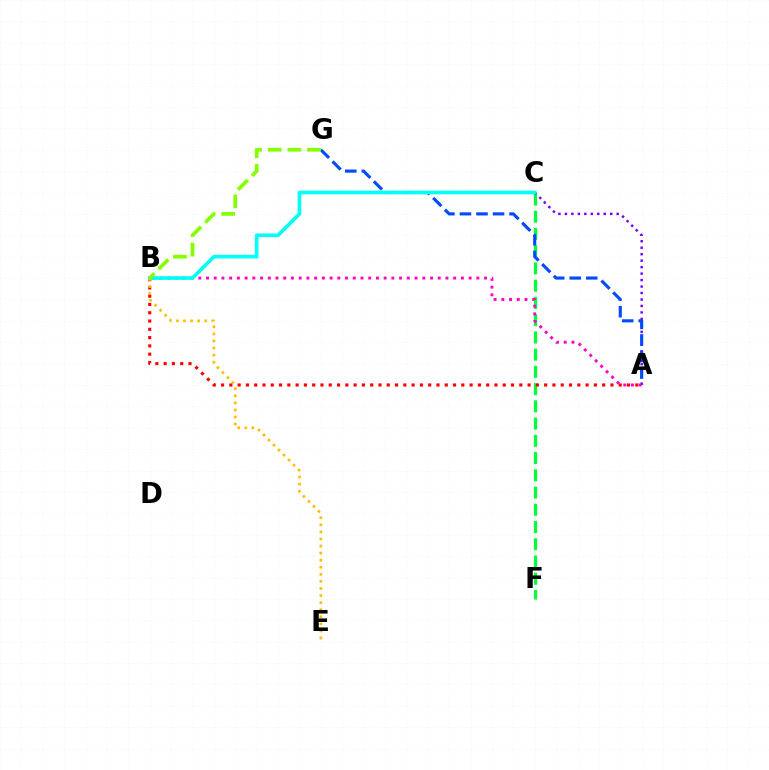{('C', 'F'): [{'color': '#00ff39', 'line_style': 'dashed', 'thickness': 2.34}], ('A', 'B'): [{'color': '#ff0000', 'line_style': 'dotted', 'thickness': 2.25}, {'color': '#ff00cf', 'line_style': 'dotted', 'thickness': 2.1}], ('A', 'C'): [{'color': '#7200ff', 'line_style': 'dotted', 'thickness': 1.76}], ('A', 'G'): [{'color': '#004bff', 'line_style': 'dashed', 'thickness': 2.25}], ('B', 'C'): [{'color': '#00fff6', 'line_style': 'solid', 'thickness': 2.62}], ('B', 'E'): [{'color': '#ffbd00', 'line_style': 'dotted', 'thickness': 1.92}], ('B', 'G'): [{'color': '#84ff00', 'line_style': 'dashed', 'thickness': 2.67}]}